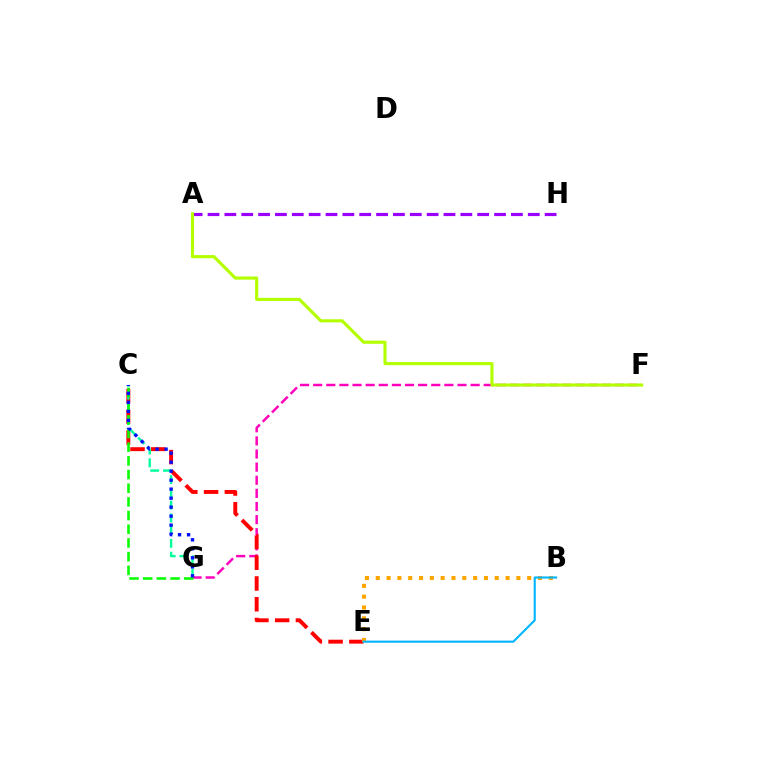{('A', 'H'): [{'color': '#9b00ff', 'line_style': 'dashed', 'thickness': 2.29}], ('F', 'G'): [{'color': '#ff00bd', 'line_style': 'dashed', 'thickness': 1.78}], ('C', 'E'): [{'color': '#ff0000', 'line_style': 'dashed', 'thickness': 2.82}], ('B', 'E'): [{'color': '#ffa500', 'line_style': 'dotted', 'thickness': 2.94}, {'color': '#00b5ff', 'line_style': 'solid', 'thickness': 1.51}], ('C', 'G'): [{'color': '#00ff9d', 'line_style': 'dashed', 'thickness': 1.73}, {'color': '#08ff00', 'line_style': 'dashed', 'thickness': 1.86}, {'color': '#0010ff', 'line_style': 'dotted', 'thickness': 2.45}], ('A', 'F'): [{'color': '#b3ff00', 'line_style': 'solid', 'thickness': 2.25}]}